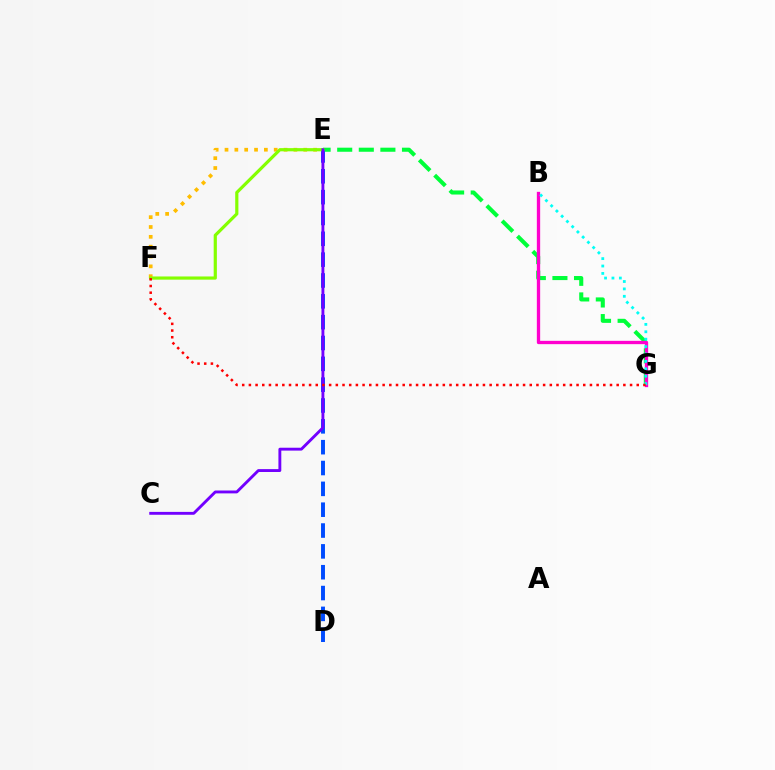{('E', 'G'): [{'color': '#00ff39', 'line_style': 'dashed', 'thickness': 2.93}], ('E', 'F'): [{'color': '#ffbd00', 'line_style': 'dotted', 'thickness': 2.67}, {'color': '#84ff00', 'line_style': 'solid', 'thickness': 2.29}], ('D', 'E'): [{'color': '#004bff', 'line_style': 'dashed', 'thickness': 2.83}], ('B', 'G'): [{'color': '#ff00cf', 'line_style': 'solid', 'thickness': 2.39}, {'color': '#00fff6', 'line_style': 'dotted', 'thickness': 2.01}], ('C', 'E'): [{'color': '#7200ff', 'line_style': 'solid', 'thickness': 2.07}], ('F', 'G'): [{'color': '#ff0000', 'line_style': 'dotted', 'thickness': 1.82}]}